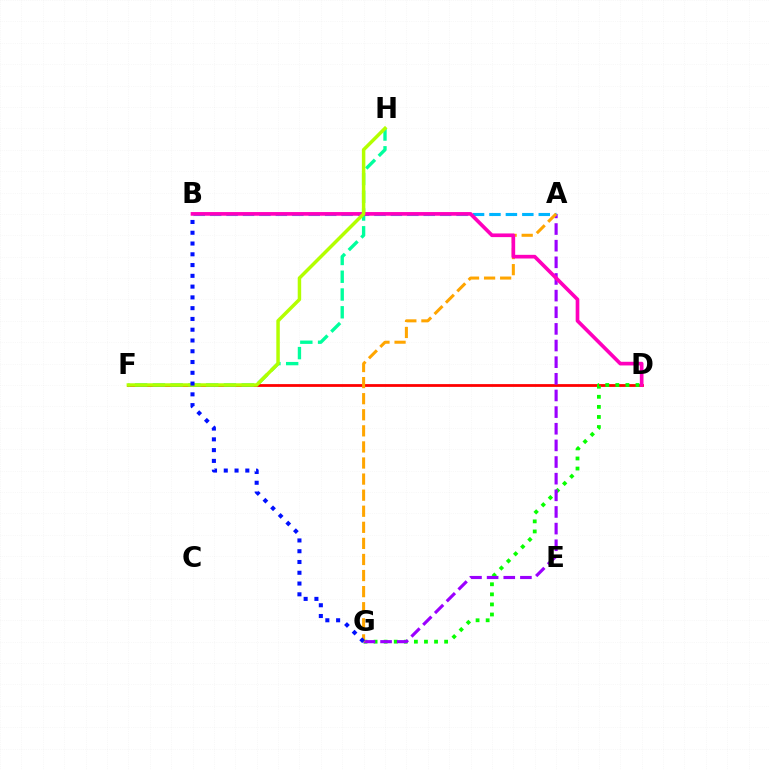{('D', 'F'): [{'color': '#ff0000', 'line_style': 'solid', 'thickness': 2.0}], ('D', 'G'): [{'color': '#08ff00', 'line_style': 'dotted', 'thickness': 2.74}], ('F', 'H'): [{'color': '#00ff9d', 'line_style': 'dashed', 'thickness': 2.41}, {'color': '#b3ff00', 'line_style': 'solid', 'thickness': 2.5}], ('A', 'G'): [{'color': '#9b00ff', 'line_style': 'dashed', 'thickness': 2.26}, {'color': '#ffa500', 'line_style': 'dashed', 'thickness': 2.18}], ('A', 'B'): [{'color': '#00b5ff', 'line_style': 'dashed', 'thickness': 2.23}], ('B', 'D'): [{'color': '#ff00bd', 'line_style': 'solid', 'thickness': 2.64}], ('B', 'G'): [{'color': '#0010ff', 'line_style': 'dotted', 'thickness': 2.93}]}